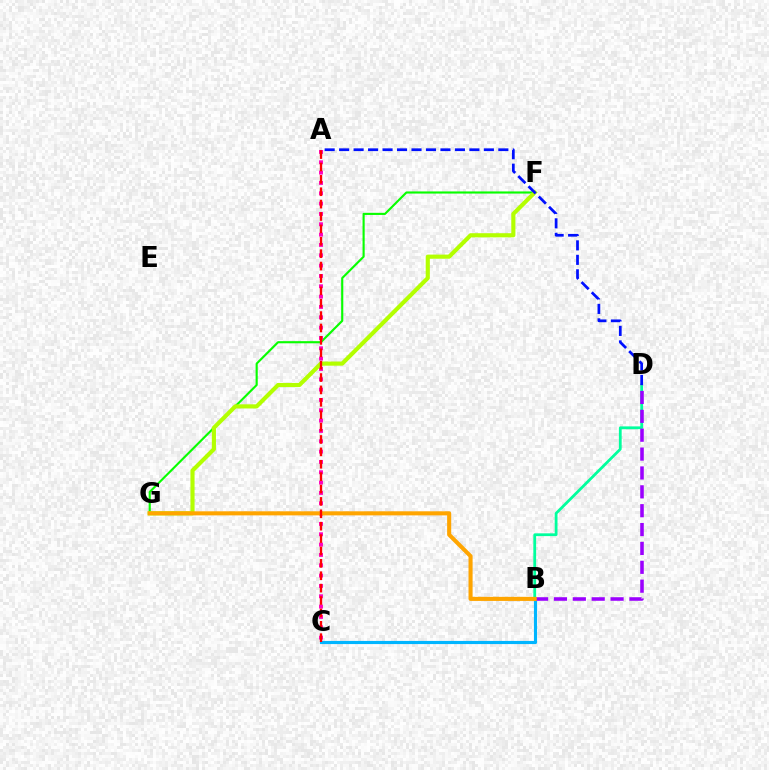{('F', 'G'): [{'color': '#08ff00', 'line_style': 'solid', 'thickness': 1.53}, {'color': '#b3ff00', 'line_style': 'solid', 'thickness': 2.98}], ('A', 'C'): [{'color': '#ff00bd', 'line_style': 'dotted', 'thickness': 2.81}, {'color': '#ff0000', 'line_style': 'dashed', 'thickness': 1.68}], ('B', 'C'): [{'color': '#00b5ff', 'line_style': 'solid', 'thickness': 2.26}], ('B', 'D'): [{'color': '#00ff9d', 'line_style': 'solid', 'thickness': 2.0}, {'color': '#9b00ff', 'line_style': 'dashed', 'thickness': 2.56}], ('A', 'D'): [{'color': '#0010ff', 'line_style': 'dashed', 'thickness': 1.97}], ('B', 'G'): [{'color': '#ffa500', 'line_style': 'solid', 'thickness': 2.94}]}